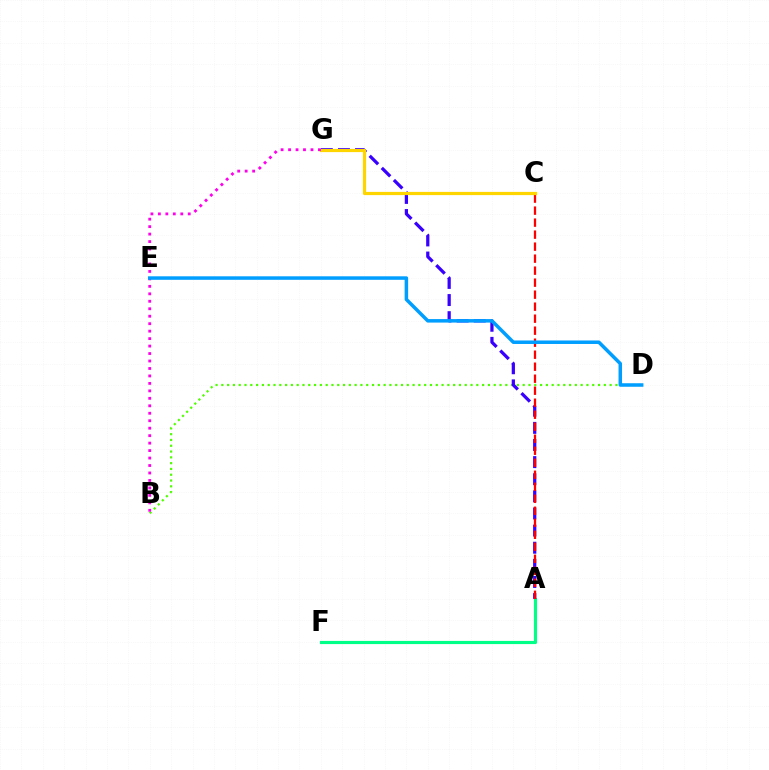{('B', 'D'): [{'color': '#4fff00', 'line_style': 'dotted', 'thickness': 1.57}], ('A', 'F'): [{'color': '#00ff86', 'line_style': 'solid', 'thickness': 2.26}], ('A', 'G'): [{'color': '#3700ff', 'line_style': 'dashed', 'thickness': 2.33}], ('A', 'C'): [{'color': '#ff0000', 'line_style': 'dashed', 'thickness': 1.63}], ('C', 'G'): [{'color': '#ffd500', 'line_style': 'solid', 'thickness': 2.32}], ('B', 'G'): [{'color': '#ff00ed', 'line_style': 'dotted', 'thickness': 2.03}], ('D', 'E'): [{'color': '#009eff', 'line_style': 'solid', 'thickness': 2.52}]}